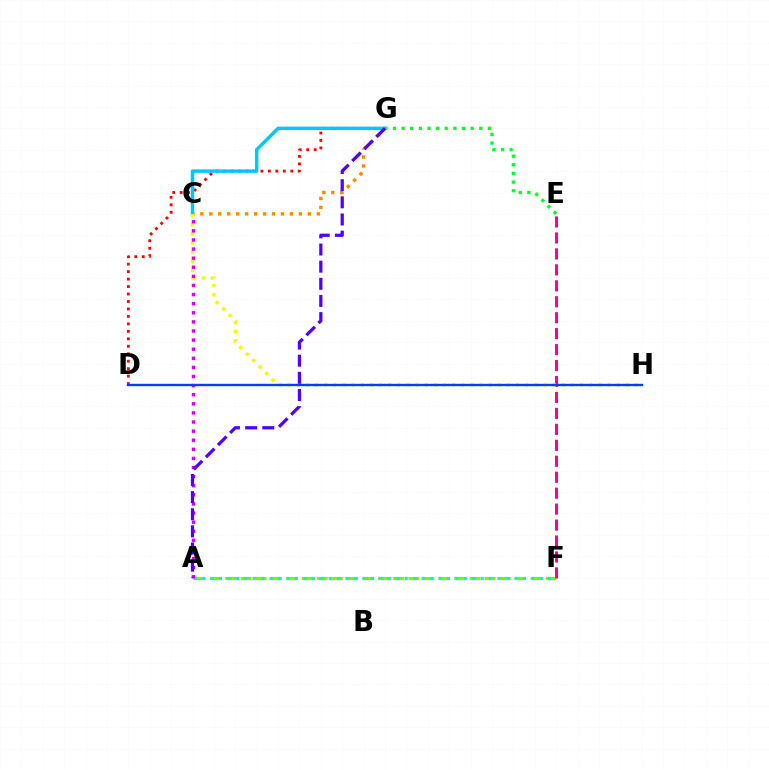{('D', 'G'): [{'color': '#ff0000', 'line_style': 'dotted', 'thickness': 2.03}], ('A', 'F'): [{'color': '#66ff00', 'line_style': 'dashed', 'thickness': 2.07}, {'color': '#00ffaf', 'line_style': 'dotted', 'thickness': 2.29}], ('C', 'G'): [{'color': '#ff8800', 'line_style': 'dotted', 'thickness': 2.43}, {'color': '#00c7ff', 'line_style': 'solid', 'thickness': 2.47}], ('E', 'F'): [{'color': '#ff00a0', 'line_style': 'dashed', 'thickness': 2.17}], ('C', 'H'): [{'color': '#eeff00', 'line_style': 'dotted', 'thickness': 2.48}], ('E', 'G'): [{'color': '#00ff27', 'line_style': 'dotted', 'thickness': 2.35}], ('A', 'C'): [{'color': '#d600ff', 'line_style': 'dotted', 'thickness': 2.47}], ('D', 'H'): [{'color': '#003fff', 'line_style': 'solid', 'thickness': 1.71}], ('A', 'G'): [{'color': '#4f00ff', 'line_style': 'dashed', 'thickness': 2.33}]}